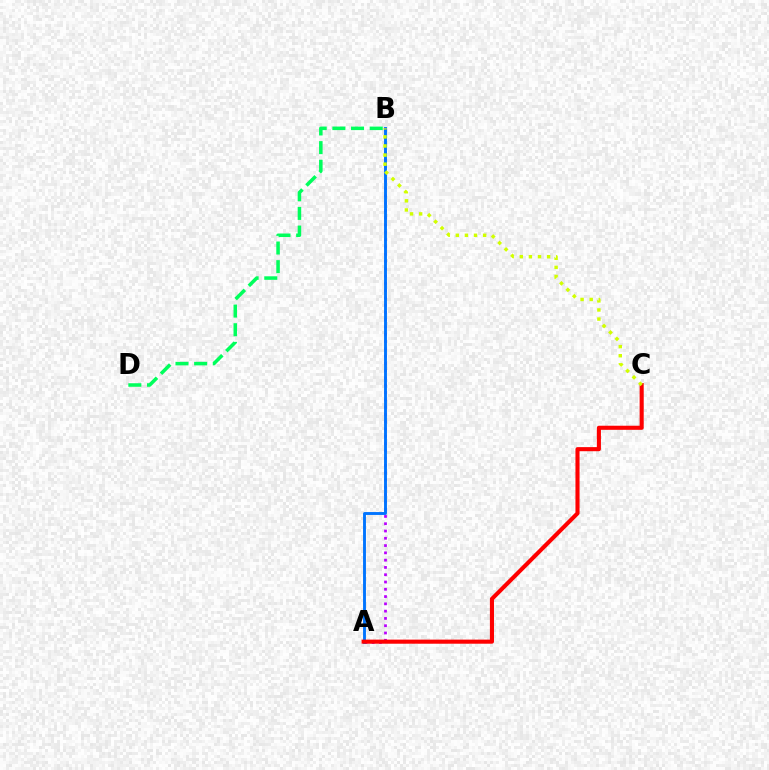{('B', 'D'): [{'color': '#00ff5c', 'line_style': 'dashed', 'thickness': 2.54}], ('A', 'B'): [{'color': '#b900ff', 'line_style': 'dotted', 'thickness': 1.98}, {'color': '#0074ff', 'line_style': 'solid', 'thickness': 2.08}], ('A', 'C'): [{'color': '#ff0000', 'line_style': 'solid', 'thickness': 2.95}], ('B', 'C'): [{'color': '#d1ff00', 'line_style': 'dotted', 'thickness': 2.47}]}